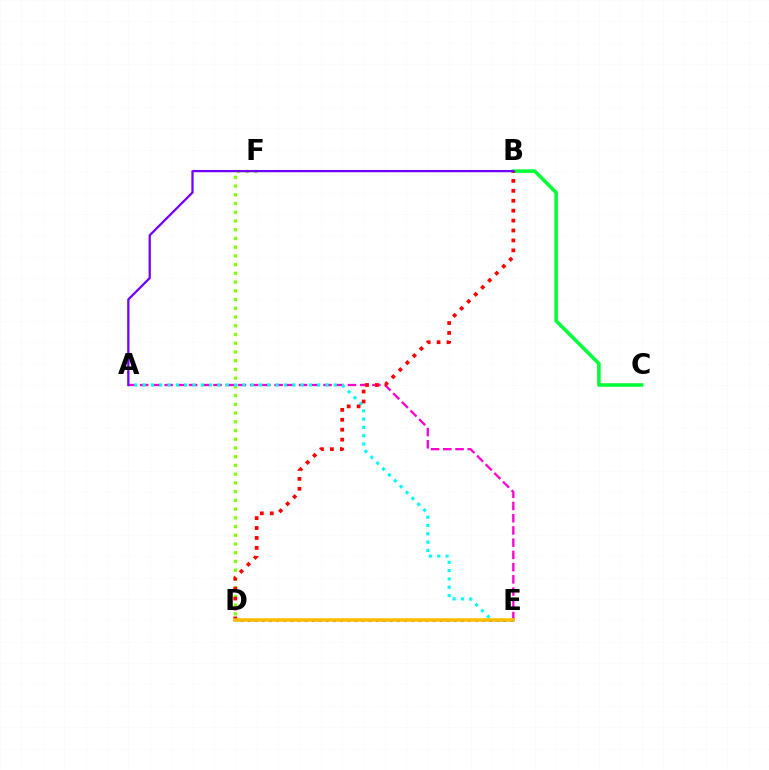{('D', 'F'): [{'color': '#84ff00', 'line_style': 'dotted', 'thickness': 2.37}], ('A', 'E'): [{'color': '#ff00cf', 'line_style': 'dashed', 'thickness': 1.66}, {'color': '#00fff6', 'line_style': 'dotted', 'thickness': 2.26}], ('B', 'C'): [{'color': '#00ff39', 'line_style': 'solid', 'thickness': 2.56}], ('B', 'D'): [{'color': '#ff0000', 'line_style': 'dotted', 'thickness': 2.7}], ('D', 'E'): [{'color': '#004bff', 'line_style': 'dotted', 'thickness': 1.93}, {'color': '#ffbd00', 'line_style': 'solid', 'thickness': 2.57}], ('A', 'B'): [{'color': '#7200ff', 'line_style': 'solid', 'thickness': 1.64}]}